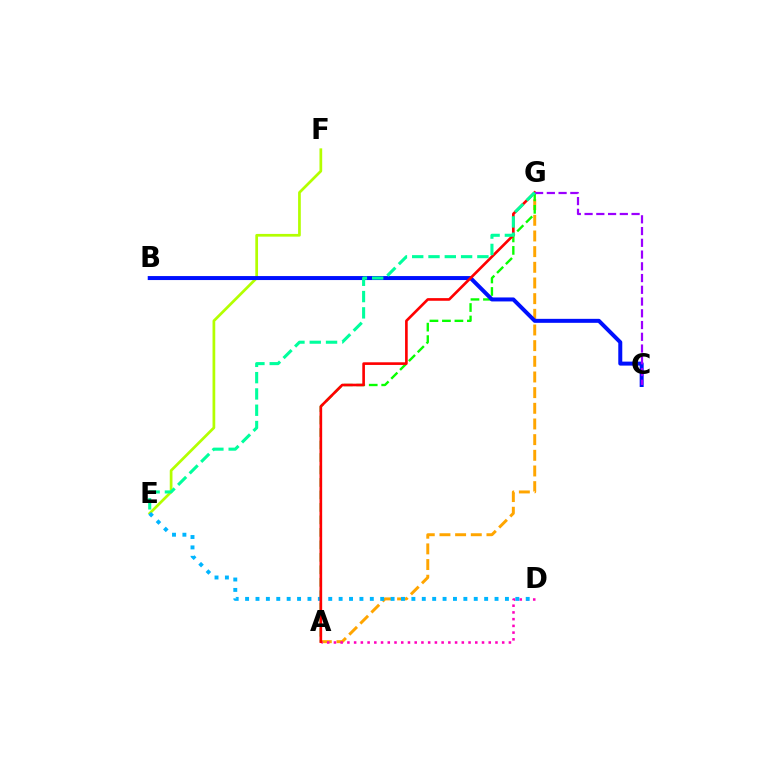{('A', 'G'): [{'color': '#ffa500', 'line_style': 'dashed', 'thickness': 2.13}, {'color': '#08ff00', 'line_style': 'dashed', 'thickness': 1.7}, {'color': '#ff0000', 'line_style': 'solid', 'thickness': 1.9}], ('E', 'F'): [{'color': '#b3ff00', 'line_style': 'solid', 'thickness': 1.96}], ('B', 'C'): [{'color': '#0010ff', 'line_style': 'solid', 'thickness': 2.87}], ('A', 'D'): [{'color': '#ff00bd', 'line_style': 'dotted', 'thickness': 1.83}], ('D', 'E'): [{'color': '#00b5ff', 'line_style': 'dotted', 'thickness': 2.82}], ('C', 'G'): [{'color': '#9b00ff', 'line_style': 'dashed', 'thickness': 1.6}], ('E', 'G'): [{'color': '#00ff9d', 'line_style': 'dashed', 'thickness': 2.21}]}